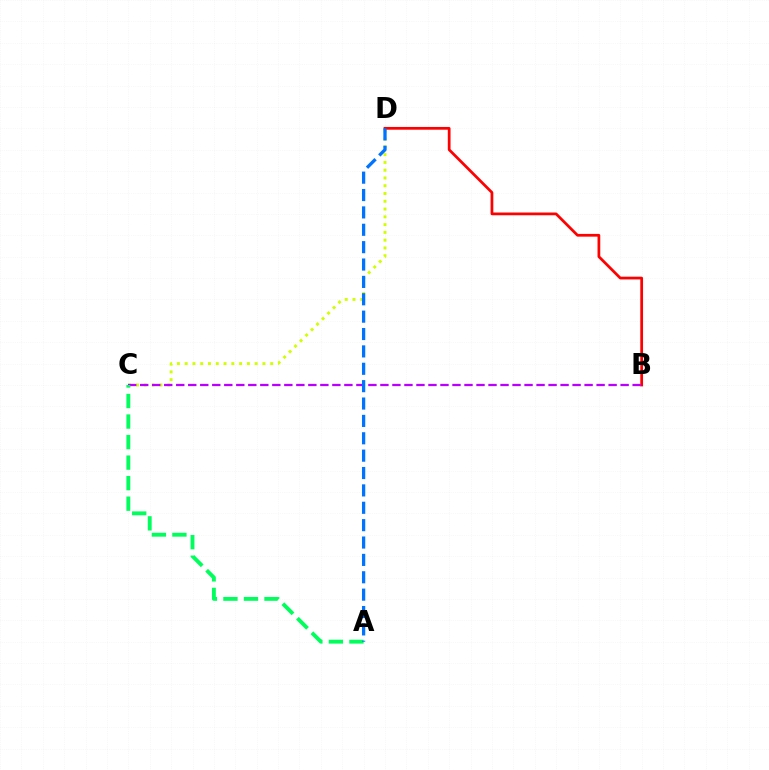{('C', 'D'): [{'color': '#d1ff00', 'line_style': 'dotted', 'thickness': 2.11}], ('B', 'D'): [{'color': '#ff0000', 'line_style': 'solid', 'thickness': 1.97}], ('B', 'C'): [{'color': '#b900ff', 'line_style': 'dashed', 'thickness': 1.63}], ('A', 'C'): [{'color': '#00ff5c', 'line_style': 'dashed', 'thickness': 2.79}], ('A', 'D'): [{'color': '#0074ff', 'line_style': 'dashed', 'thickness': 2.36}]}